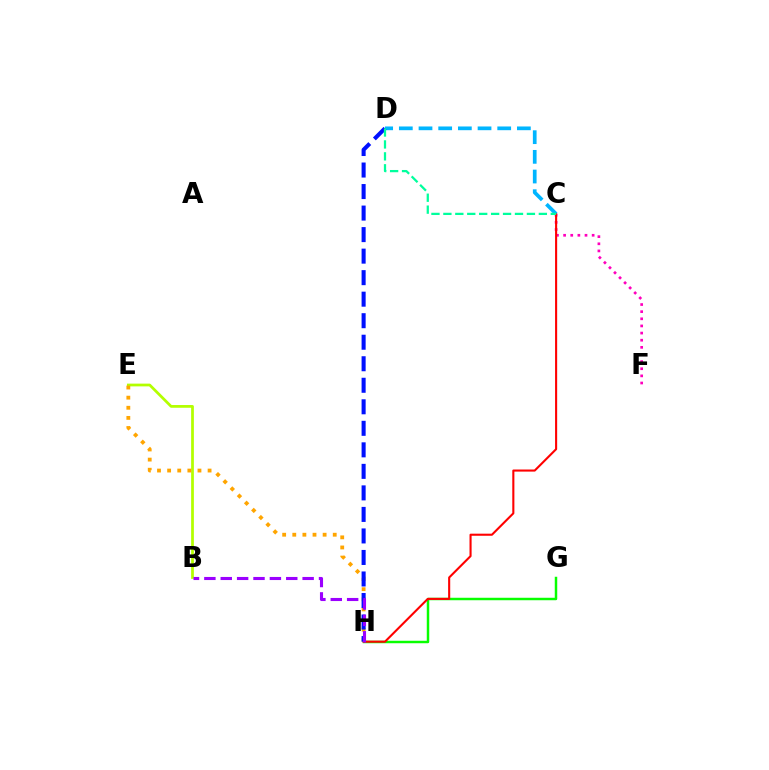{('G', 'H'): [{'color': '#08ff00', 'line_style': 'solid', 'thickness': 1.77}], ('B', 'E'): [{'color': '#b3ff00', 'line_style': 'solid', 'thickness': 1.97}], ('C', 'F'): [{'color': '#ff00bd', 'line_style': 'dotted', 'thickness': 1.94}], ('C', 'H'): [{'color': '#ff0000', 'line_style': 'solid', 'thickness': 1.51}], ('C', 'D'): [{'color': '#00b5ff', 'line_style': 'dashed', 'thickness': 2.67}, {'color': '#00ff9d', 'line_style': 'dashed', 'thickness': 1.62}], ('E', 'H'): [{'color': '#ffa500', 'line_style': 'dotted', 'thickness': 2.75}], ('D', 'H'): [{'color': '#0010ff', 'line_style': 'dashed', 'thickness': 2.92}], ('B', 'H'): [{'color': '#9b00ff', 'line_style': 'dashed', 'thickness': 2.22}]}